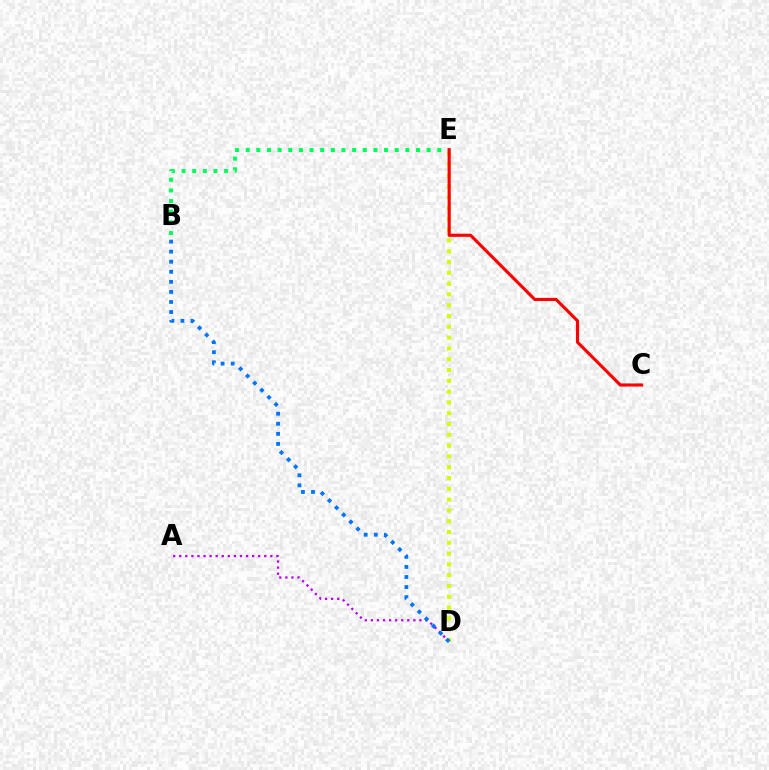{('A', 'D'): [{'color': '#b900ff', 'line_style': 'dotted', 'thickness': 1.65}], ('D', 'E'): [{'color': '#d1ff00', 'line_style': 'dotted', 'thickness': 2.93}], ('B', 'D'): [{'color': '#0074ff', 'line_style': 'dotted', 'thickness': 2.73}], ('B', 'E'): [{'color': '#00ff5c', 'line_style': 'dotted', 'thickness': 2.89}], ('C', 'E'): [{'color': '#ff0000', 'line_style': 'solid', 'thickness': 2.26}]}